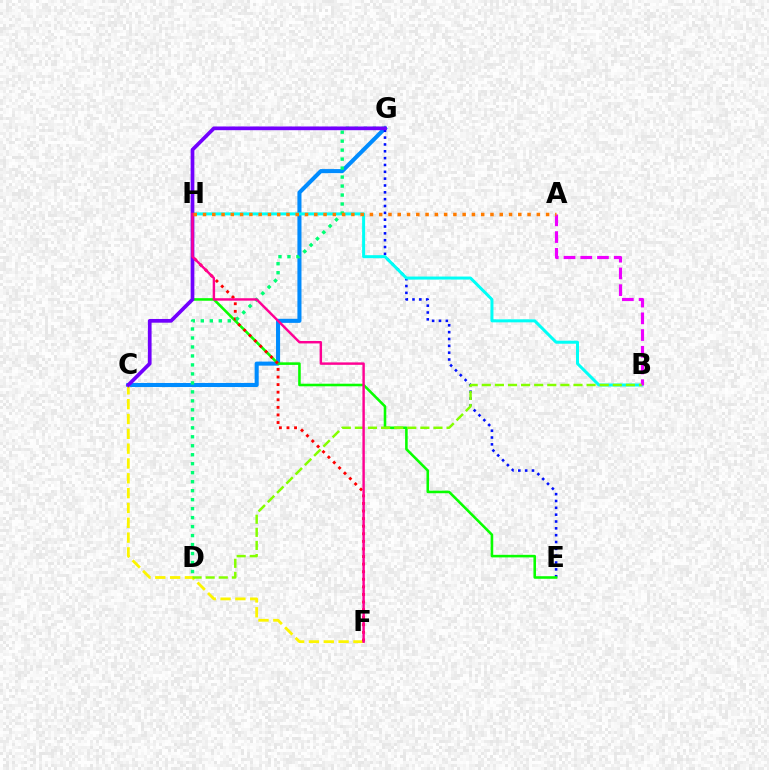{('C', 'G'): [{'color': '#008cff', 'line_style': 'solid', 'thickness': 2.93}, {'color': '#7200ff', 'line_style': 'solid', 'thickness': 2.67}], ('E', 'G'): [{'color': '#0010ff', 'line_style': 'dotted', 'thickness': 1.86}], ('B', 'H'): [{'color': '#00fff6', 'line_style': 'solid', 'thickness': 2.16}], ('A', 'B'): [{'color': '#ee00ff', 'line_style': 'dashed', 'thickness': 2.27}], ('E', 'H'): [{'color': '#08ff00', 'line_style': 'solid', 'thickness': 1.85}], ('C', 'F'): [{'color': '#fcf500', 'line_style': 'dashed', 'thickness': 2.01}], ('B', 'D'): [{'color': '#84ff00', 'line_style': 'dashed', 'thickness': 1.78}], ('F', 'H'): [{'color': '#ff0000', 'line_style': 'dotted', 'thickness': 2.06}, {'color': '#ff0094', 'line_style': 'solid', 'thickness': 1.75}], ('D', 'G'): [{'color': '#00ff74', 'line_style': 'dotted', 'thickness': 2.44}], ('A', 'H'): [{'color': '#ff7c00', 'line_style': 'dotted', 'thickness': 2.52}]}